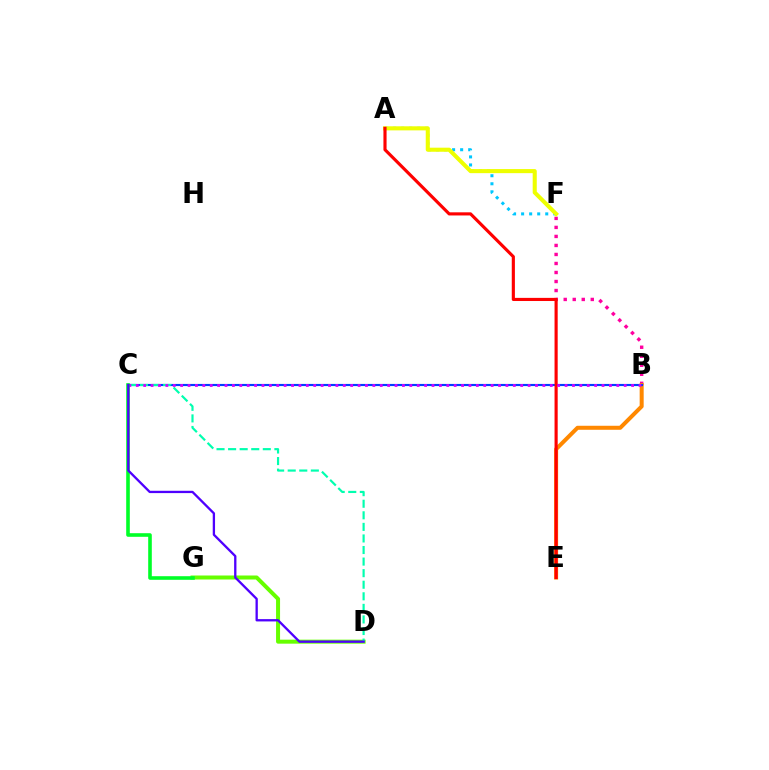{('B', 'F'): [{'color': '#ff00a0', 'line_style': 'dotted', 'thickness': 2.45}], ('A', 'F'): [{'color': '#00c7ff', 'line_style': 'dotted', 'thickness': 2.19}, {'color': '#eeff00', 'line_style': 'solid', 'thickness': 2.94}], ('B', 'E'): [{'color': '#ff8800', 'line_style': 'solid', 'thickness': 2.89}], ('B', 'C'): [{'color': '#003fff', 'line_style': 'solid', 'thickness': 1.55}, {'color': '#d600ff', 'line_style': 'dotted', 'thickness': 2.01}], ('D', 'G'): [{'color': '#66ff00', 'line_style': 'solid', 'thickness': 2.88}], ('C', 'D'): [{'color': '#00ffaf', 'line_style': 'dashed', 'thickness': 1.57}, {'color': '#4f00ff', 'line_style': 'solid', 'thickness': 1.66}], ('A', 'E'): [{'color': '#ff0000', 'line_style': 'solid', 'thickness': 2.26}], ('C', 'G'): [{'color': '#00ff27', 'line_style': 'solid', 'thickness': 2.59}]}